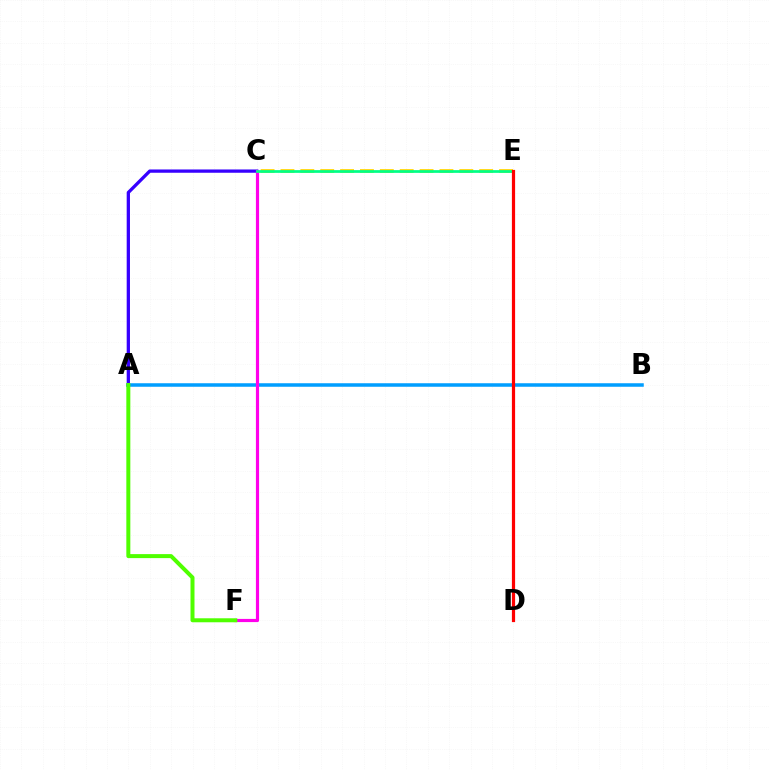{('A', 'B'): [{'color': '#009eff', 'line_style': 'solid', 'thickness': 2.53}], ('A', 'C'): [{'color': '#3700ff', 'line_style': 'solid', 'thickness': 2.36}], ('C', 'F'): [{'color': '#ff00ed', 'line_style': 'solid', 'thickness': 2.29}], ('A', 'F'): [{'color': '#4fff00', 'line_style': 'solid', 'thickness': 2.87}], ('C', 'E'): [{'color': '#ffd500', 'line_style': 'dashed', 'thickness': 2.7}, {'color': '#00ff86', 'line_style': 'solid', 'thickness': 1.96}], ('D', 'E'): [{'color': '#ff0000', 'line_style': 'solid', 'thickness': 2.31}]}